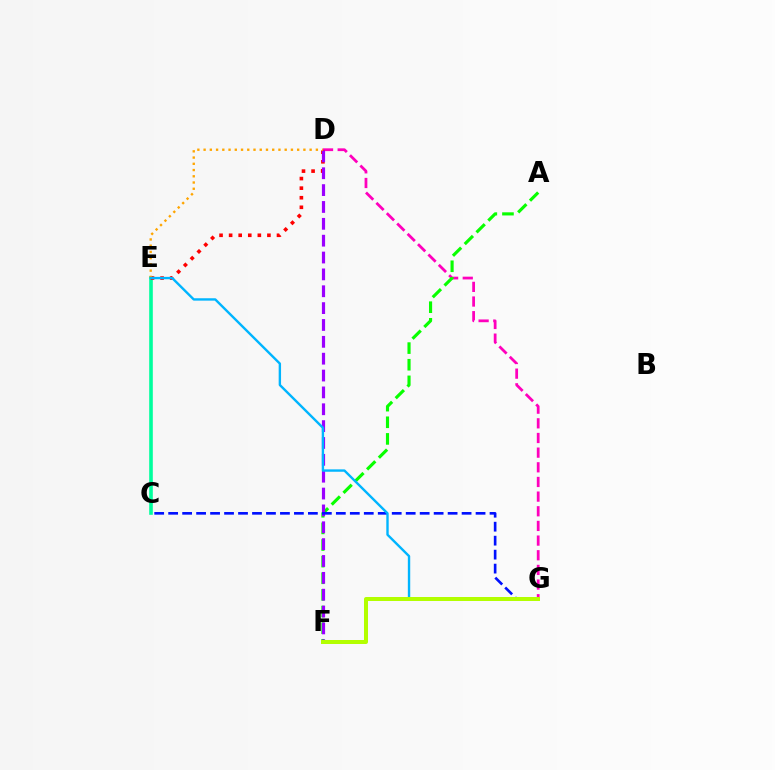{('C', 'E'): [{'color': '#00ff9d', 'line_style': 'solid', 'thickness': 2.6}], ('D', 'G'): [{'color': '#ff00bd', 'line_style': 'dashed', 'thickness': 1.99}], ('D', 'E'): [{'color': '#ff0000', 'line_style': 'dotted', 'thickness': 2.6}, {'color': '#ffa500', 'line_style': 'dotted', 'thickness': 1.69}], ('A', 'F'): [{'color': '#08ff00', 'line_style': 'dashed', 'thickness': 2.26}], ('D', 'F'): [{'color': '#9b00ff', 'line_style': 'dashed', 'thickness': 2.29}], ('C', 'G'): [{'color': '#0010ff', 'line_style': 'dashed', 'thickness': 1.9}], ('E', 'G'): [{'color': '#00b5ff', 'line_style': 'solid', 'thickness': 1.72}], ('F', 'G'): [{'color': '#b3ff00', 'line_style': 'solid', 'thickness': 2.87}]}